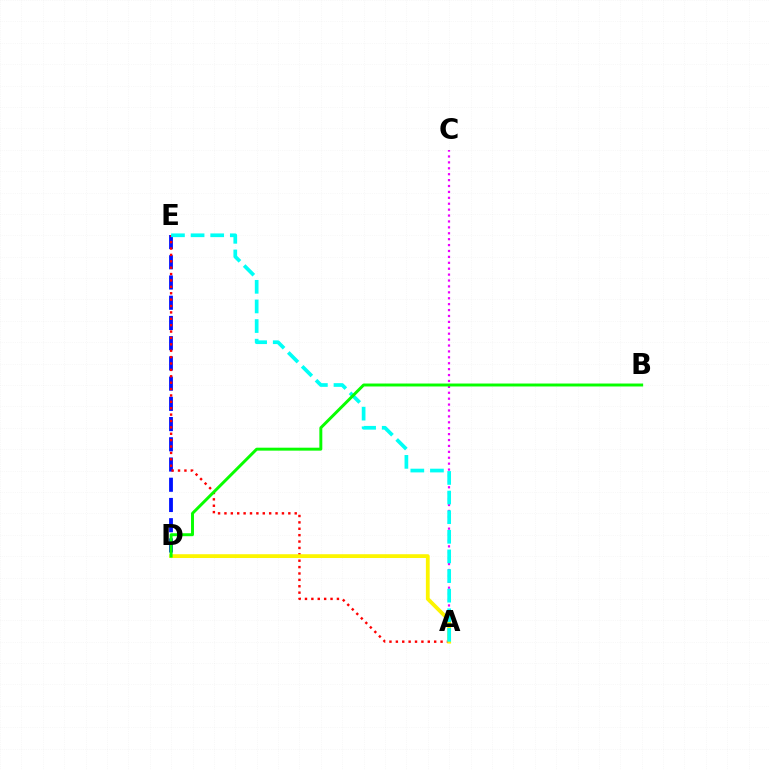{('D', 'E'): [{'color': '#0010ff', 'line_style': 'dashed', 'thickness': 2.75}], ('A', 'C'): [{'color': '#ee00ff', 'line_style': 'dotted', 'thickness': 1.61}], ('A', 'E'): [{'color': '#ff0000', 'line_style': 'dotted', 'thickness': 1.74}, {'color': '#00fff6', 'line_style': 'dashed', 'thickness': 2.67}], ('A', 'D'): [{'color': '#fcf500', 'line_style': 'solid', 'thickness': 2.72}], ('B', 'D'): [{'color': '#08ff00', 'line_style': 'solid', 'thickness': 2.12}]}